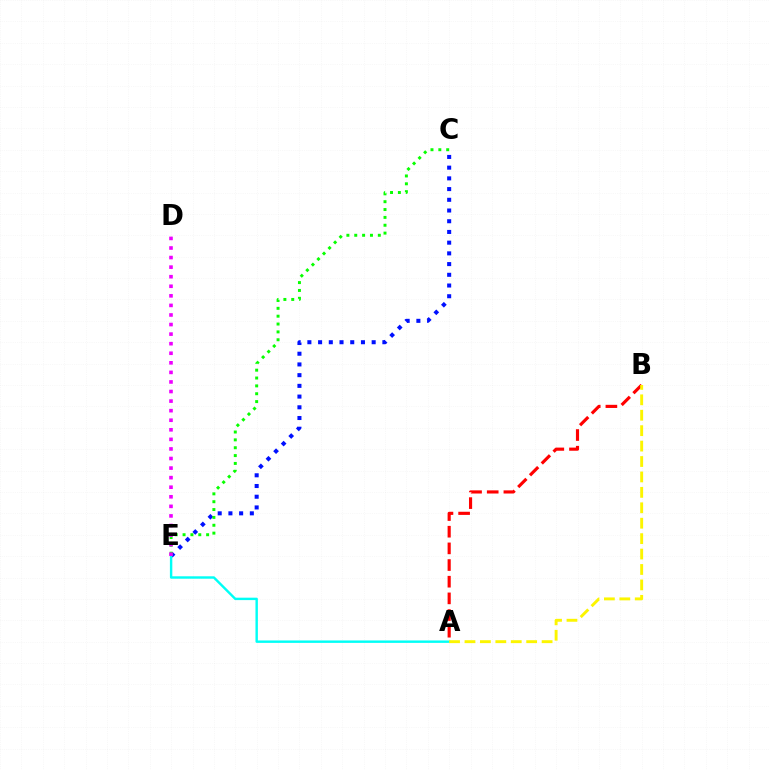{('C', 'E'): [{'color': '#0010ff', 'line_style': 'dotted', 'thickness': 2.91}, {'color': '#08ff00', 'line_style': 'dotted', 'thickness': 2.13}], ('A', 'B'): [{'color': '#ff0000', 'line_style': 'dashed', 'thickness': 2.26}, {'color': '#fcf500', 'line_style': 'dashed', 'thickness': 2.1}], ('A', 'E'): [{'color': '#00fff6', 'line_style': 'solid', 'thickness': 1.74}], ('D', 'E'): [{'color': '#ee00ff', 'line_style': 'dotted', 'thickness': 2.6}]}